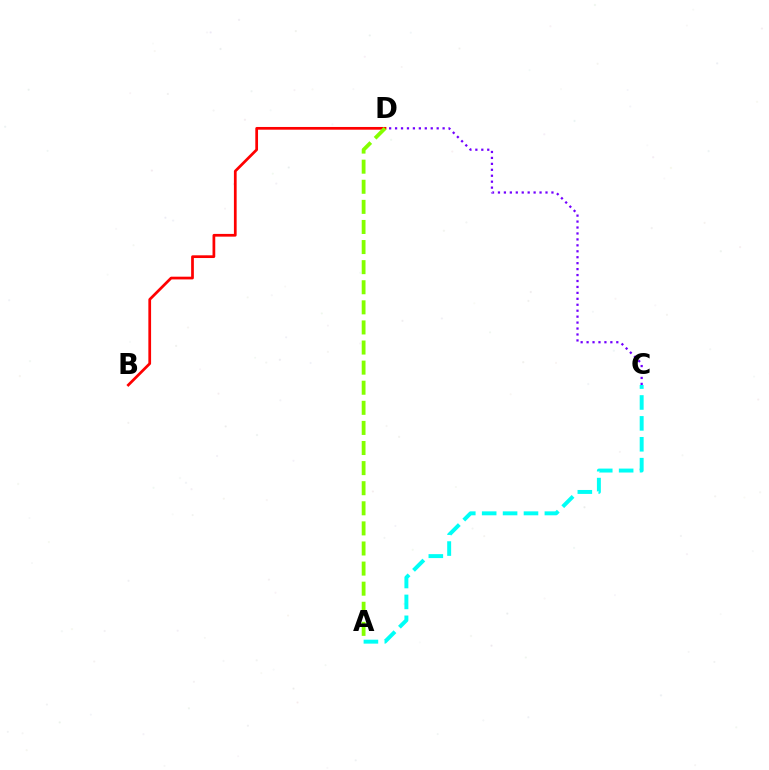{('C', 'D'): [{'color': '#7200ff', 'line_style': 'dotted', 'thickness': 1.61}], ('B', 'D'): [{'color': '#ff0000', 'line_style': 'solid', 'thickness': 1.96}], ('A', 'C'): [{'color': '#00fff6', 'line_style': 'dashed', 'thickness': 2.84}], ('A', 'D'): [{'color': '#84ff00', 'line_style': 'dashed', 'thickness': 2.73}]}